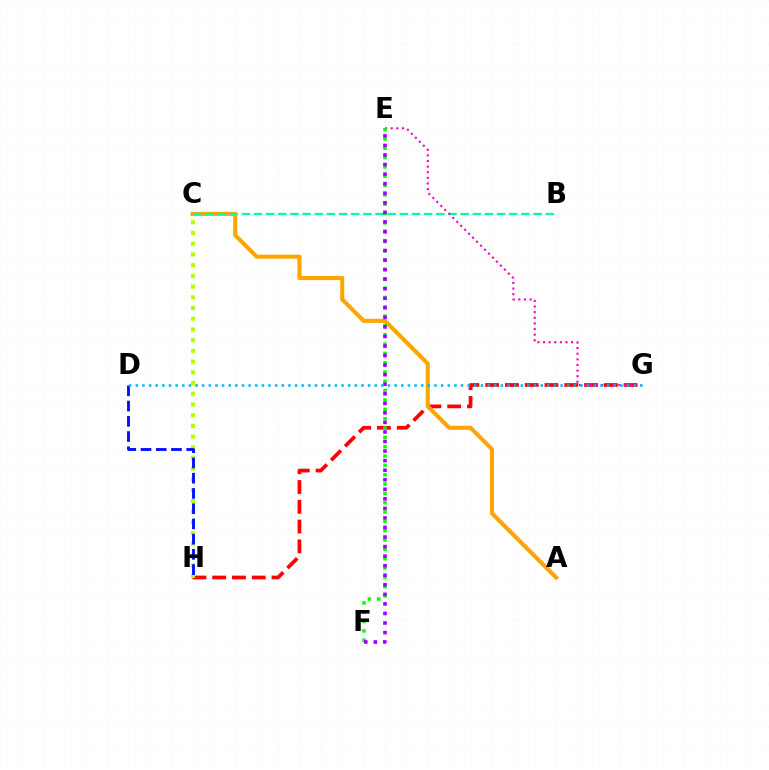{('G', 'H'): [{'color': '#ff0000', 'line_style': 'dashed', 'thickness': 2.69}], ('C', 'H'): [{'color': '#b3ff00', 'line_style': 'dotted', 'thickness': 2.91}], ('A', 'C'): [{'color': '#ffa500', 'line_style': 'solid', 'thickness': 2.94}], ('B', 'C'): [{'color': '#00ff9d', 'line_style': 'dashed', 'thickness': 1.65}], ('E', 'G'): [{'color': '#ff00bd', 'line_style': 'dotted', 'thickness': 1.53}], ('D', 'H'): [{'color': '#0010ff', 'line_style': 'dashed', 'thickness': 2.07}], ('E', 'F'): [{'color': '#08ff00', 'line_style': 'dotted', 'thickness': 2.53}, {'color': '#9b00ff', 'line_style': 'dotted', 'thickness': 2.59}], ('D', 'G'): [{'color': '#00b5ff', 'line_style': 'dotted', 'thickness': 1.8}]}